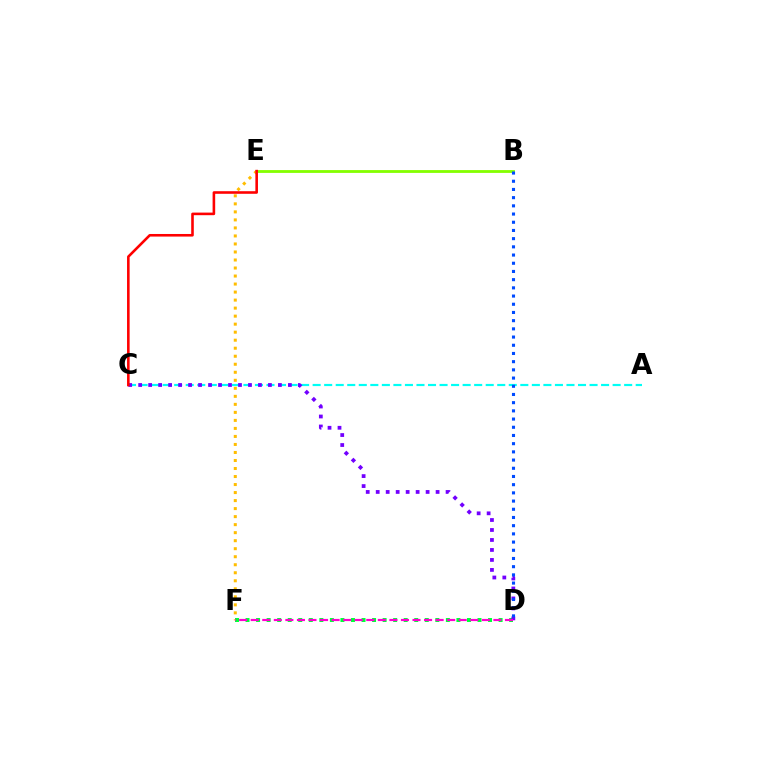{('B', 'E'): [{'color': '#84ff00', 'line_style': 'solid', 'thickness': 2.02}], ('E', 'F'): [{'color': '#ffbd00', 'line_style': 'dotted', 'thickness': 2.18}], ('A', 'C'): [{'color': '#00fff6', 'line_style': 'dashed', 'thickness': 1.57}], ('D', 'F'): [{'color': '#00ff39', 'line_style': 'dotted', 'thickness': 2.86}, {'color': '#ff00cf', 'line_style': 'dashed', 'thickness': 1.57}], ('C', 'D'): [{'color': '#7200ff', 'line_style': 'dotted', 'thickness': 2.71}], ('B', 'D'): [{'color': '#004bff', 'line_style': 'dotted', 'thickness': 2.23}], ('C', 'E'): [{'color': '#ff0000', 'line_style': 'solid', 'thickness': 1.87}]}